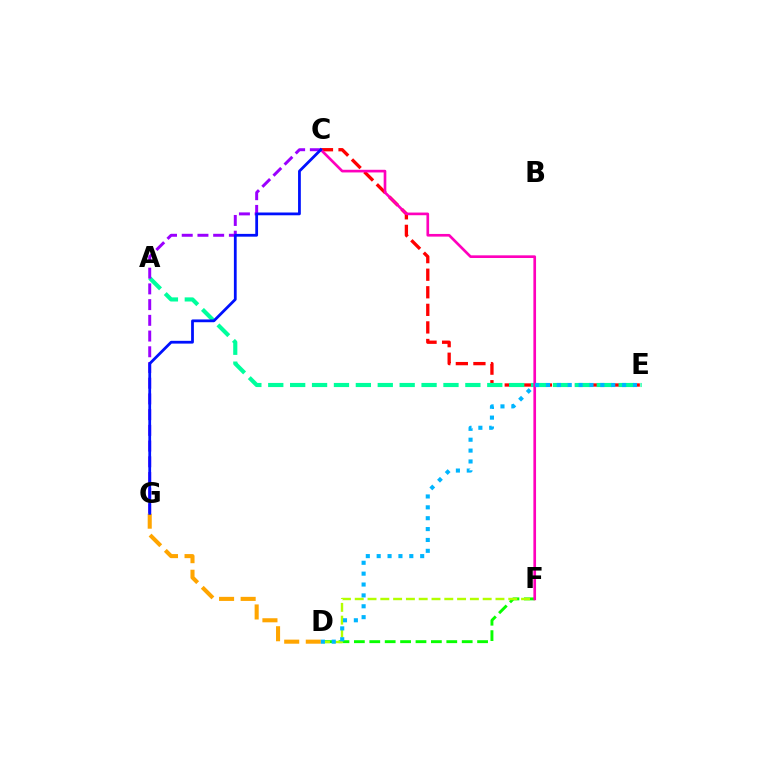{('D', 'G'): [{'color': '#ffa500', 'line_style': 'dashed', 'thickness': 2.93}], ('C', 'E'): [{'color': '#ff0000', 'line_style': 'dashed', 'thickness': 2.39}], ('D', 'F'): [{'color': '#08ff00', 'line_style': 'dashed', 'thickness': 2.09}, {'color': '#b3ff00', 'line_style': 'dashed', 'thickness': 1.74}], ('A', 'E'): [{'color': '#00ff9d', 'line_style': 'dashed', 'thickness': 2.98}], ('C', 'F'): [{'color': '#ff00bd', 'line_style': 'solid', 'thickness': 1.92}], ('C', 'G'): [{'color': '#9b00ff', 'line_style': 'dashed', 'thickness': 2.14}, {'color': '#0010ff', 'line_style': 'solid', 'thickness': 2.0}], ('D', 'E'): [{'color': '#00b5ff', 'line_style': 'dotted', 'thickness': 2.95}]}